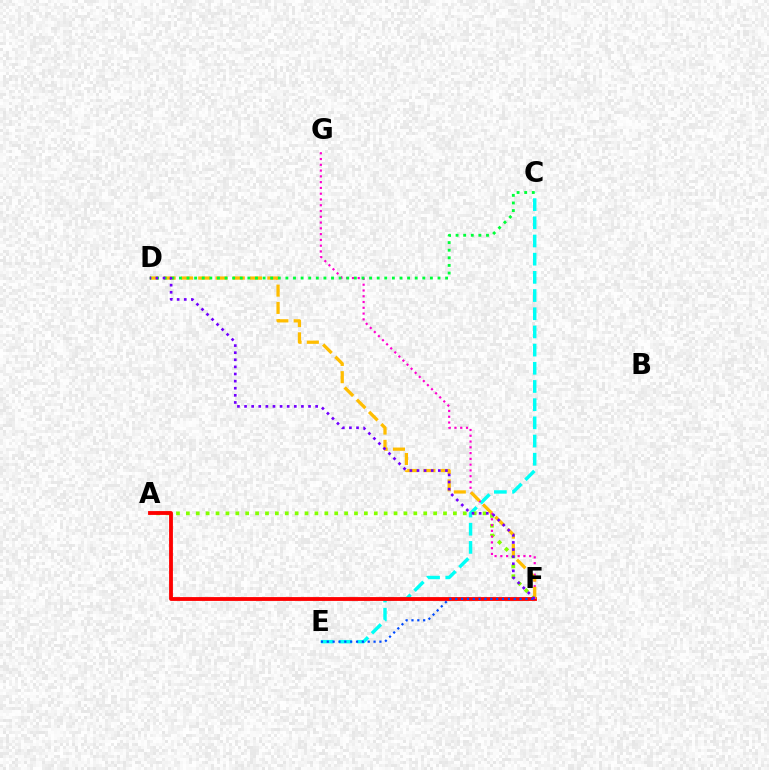{('C', 'E'): [{'color': '#00fff6', 'line_style': 'dashed', 'thickness': 2.47}], ('A', 'F'): [{'color': '#84ff00', 'line_style': 'dotted', 'thickness': 2.69}, {'color': '#ff0000', 'line_style': 'solid', 'thickness': 2.76}], ('F', 'G'): [{'color': '#ff00cf', 'line_style': 'dotted', 'thickness': 1.57}], ('D', 'F'): [{'color': '#ffbd00', 'line_style': 'dashed', 'thickness': 2.35}, {'color': '#7200ff', 'line_style': 'dotted', 'thickness': 1.93}], ('C', 'D'): [{'color': '#00ff39', 'line_style': 'dotted', 'thickness': 2.07}], ('E', 'F'): [{'color': '#004bff', 'line_style': 'dotted', 'thickness': 1.59}]}